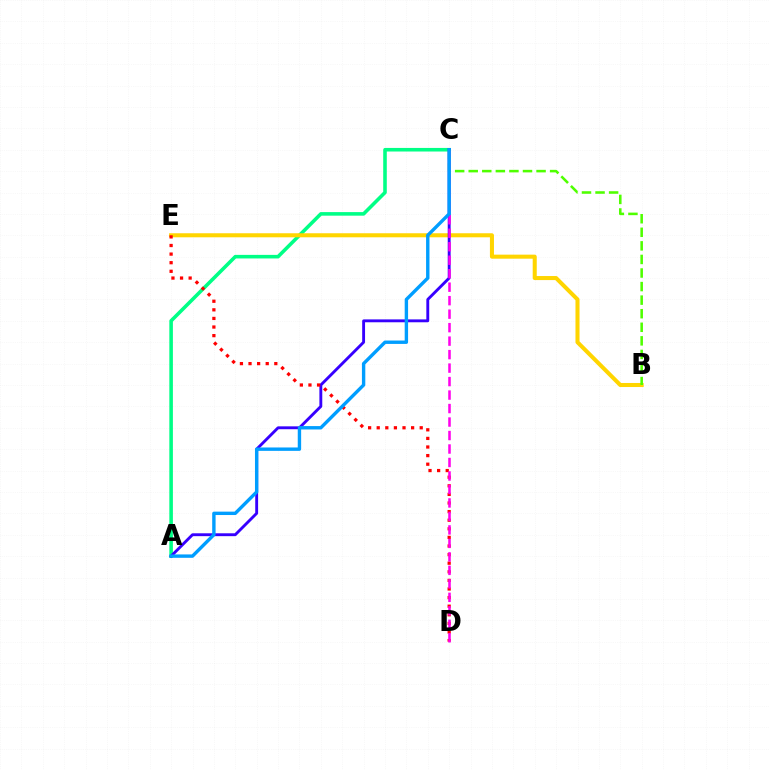{('A', 'C'): [{'color': '#00ff86', 'line_style': 'solid', 'thickness': 2.58}, {'color': '#3700ff', 'line_style': 'solid', 'thickness': 2.07}, {'color': '#009eff', 'line_style': 'solid', 'thickness': 2.44}], ('B', 'E'): [{'color': '#ffd500', 'line_style': 'solid', 'thickness': 2.91}], ('B', 'C'): [{'color': '#4fff00', 'line_style': 'dashed', 'thickness': 1.84}], ('D', 'E'): [{'color': '#ff0000', 'line_style': 'dotted', 'thickness': 2.34}], ('C', 'D'): [{'color': '#ff00ed', 'line_style': 'dashed', 'thickness': 1.83}]}